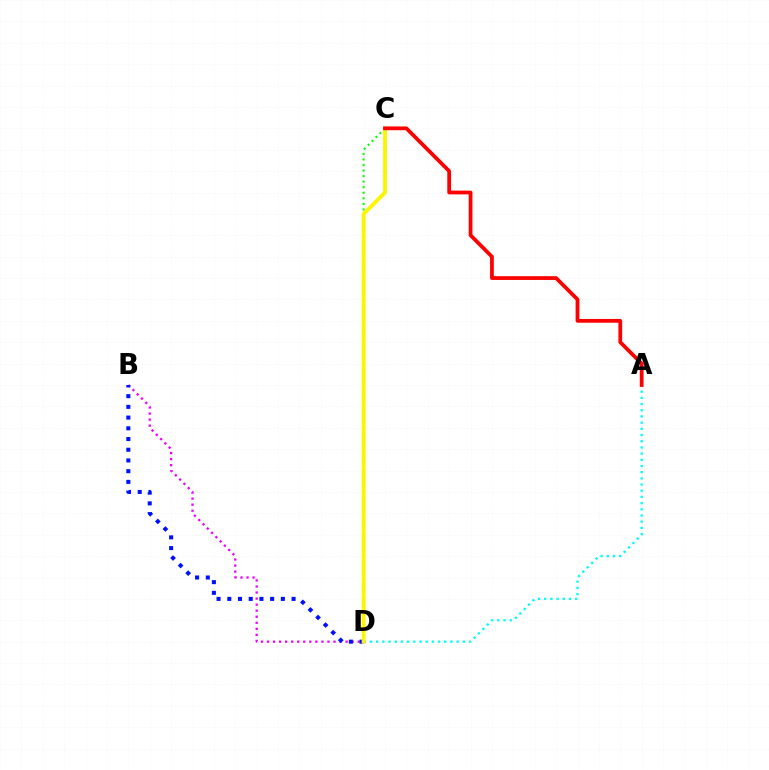{('A', 'D'): [{'color': '#00fff6', 'line_style': 'dotted', 'thickness': 1.68}], ('B', 'D'): [{'color': '#ee00ff', 'line_style': 'dotted', 'thickness': 1.64}, {'color': '#0010ff', 'line_style': 'dotted', 'thickness': 2.91}], ('C', 'D'): [{'color': '#08ff00', 'line_style': 'dotted', 'thickness': 1.51}, {'color': '#fcf500', 'line_style': 'solid', 'thickness': 2.76}], ('A', 'C'): [{'color': '#ff0000', 'line_style': 'solid', 'thickness': 2.72}]}